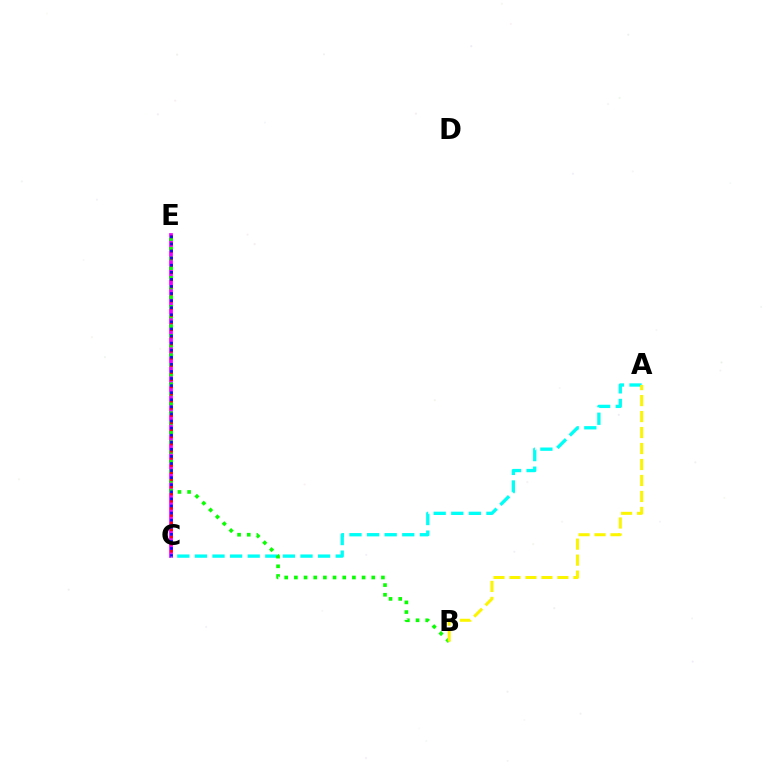{('C', 'E'): [{'color': '#ee00ff', 'line_style': 'solid', 'thickness': 2.68}, {'color': '#ff0000', 'line_style': 'dotted', 'thickness': 1.94}, {'color': '#0010ff', 'line_style': 'dotted', 'thickness': 1.92}], ('A', 'C'): [{'color': '#00fff6', 'line_style': 'dashed', 'thickness': 2.39}], ('B', 'E'): [{'color': '#08ff00', 'line_style': 'dotted', 'thickness': 2.63}], ('A', 'B'): [{'color': '#fcf500', 'line_style': 'dashed', 'thickness': 2.17}]}